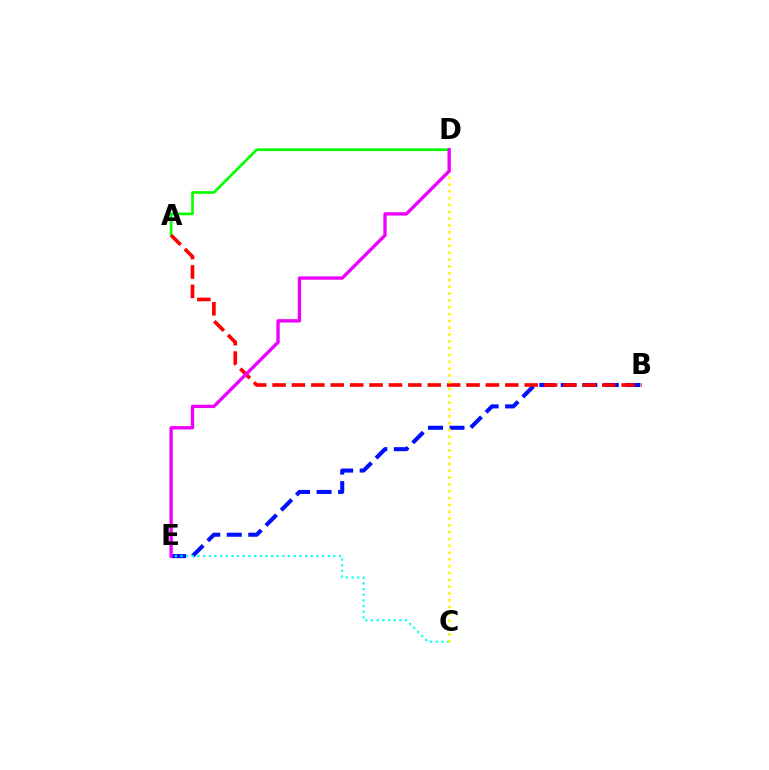{('A', 'D'): [{'color': '#08ff00', 'line_style': 'solid', 'thickness': 1.93}], ('B', 'E'): [{'color': '#0010ff', 'line_style': 'dashed', 'thickness': 2.92}], ('C', 'E'): [{'color': '#00fff6', 'line_style': 'dotted', 'thickness': 1.54}], ('A', 'B'): [{'color': '#ff0000', 'line_style': 'dashed', 'thickness': 2.63}], ('C', 'D'): [{'color': '#fcf500', 'line_style': 'dotted', 'thickness': 1.85}], ('D', 'E'): [{'color': '#ee00ff', 'line_style': 'solid', 'thickness': 2.4}]}